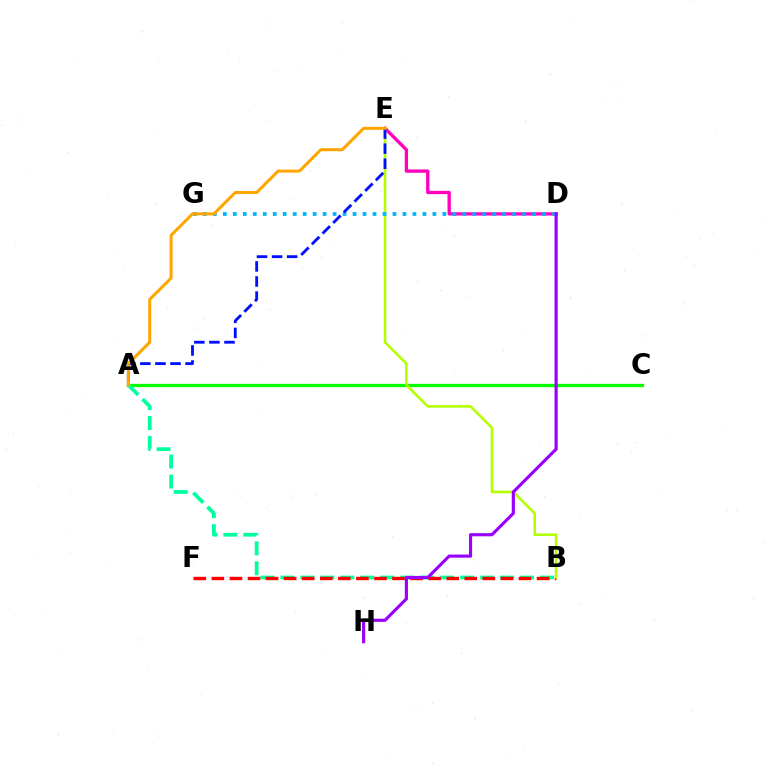{('A', 'C'): [{'color': '#08ff00', 'line_style': 'solid', 'thickness': 2.38}], ('A', 'B'): [{'color': '#00ff9d', 'line_style': 'dashed', 'thickness': 2.71}], ('D', 'E'): [{'color': '#ff00bd', 'line_style': 'solid', 'thickness': 2.39}], ('B', 'F'): [{'color': '#ff0000', 'line_style': 'dashed', 'thickness': 2.45}], ('B', 'E'): [{'color': '#b3ff00', 'line_style': 'solid', 'thickness': 1.86}], ('D', 'G'): [{'color': '#00b5ff', 'line_style': 'dotted', 'thickness': 2.71}], ('D', 'H'): [{'color': '#9b00ff', 'line_style': 'solid', 'thickness': 2.27}], ('A', 'E'): [{'color': '#0010ff', 'line_style': 'dashed', 'thickness': 2.05}, {'color': '#ffa500', 'line_style': 'solid', 'thickness': 2.18}]}